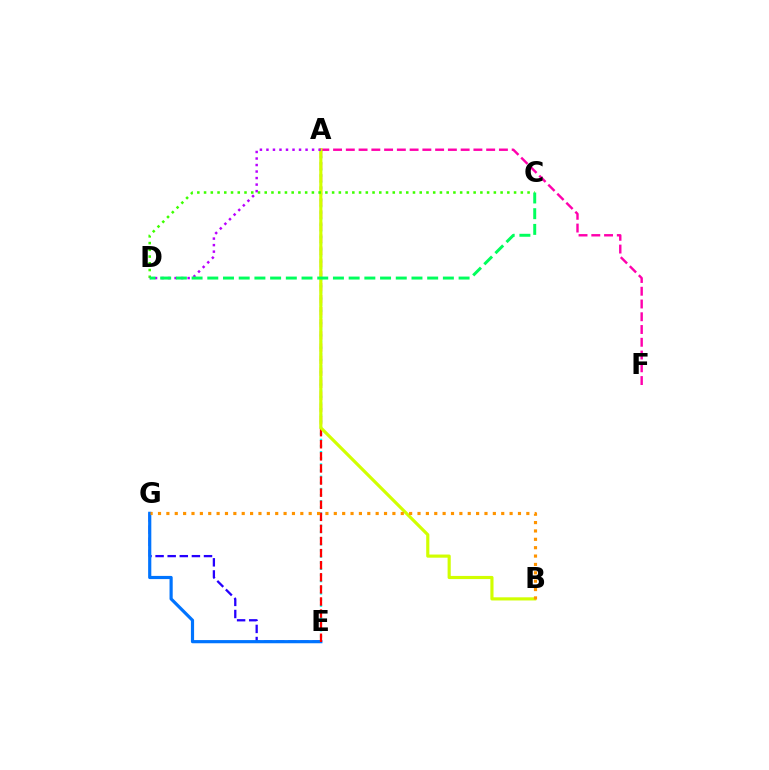{('E', 'G'): [{'color': '#2500ff', 'line_style': 'dashed', 'thickness': 1.64}, {'color': '#0074ff', 'line_style': 'solid', 'thickness': 2.29}], ('A', 'E'): [{'color': '#00fff6', 'line_style': 'dotted', 'thickness': 1.67}, {'color': '#ff0000', 'line_style': 'dashed', 'thickness': 1.64}], ('A', 'F'): [{'color': '#ff00ac', 'line_style': 'dashed', 'thickness': 1.73}], ('A', 'B'): [{'color': '#d1ff00', 'line_style': 'solid', 'thickness': 2.27}], ('C', 'D'): [{'color': '#3dff00', 'line_style': 'dotted', 'thickness': 1.83}, {'color': '#00ff5c', 'line_style': 'dashed', 'thickness': 2.13}], ('B', 'G'): [{'color': '#ff9400', 'line_style': 'dotted', 'thickness': 2.27}], ('A', 'D'): [{'color': '#b900ff', 'line_style': 'dotted', 'thickness': 1.77}]}